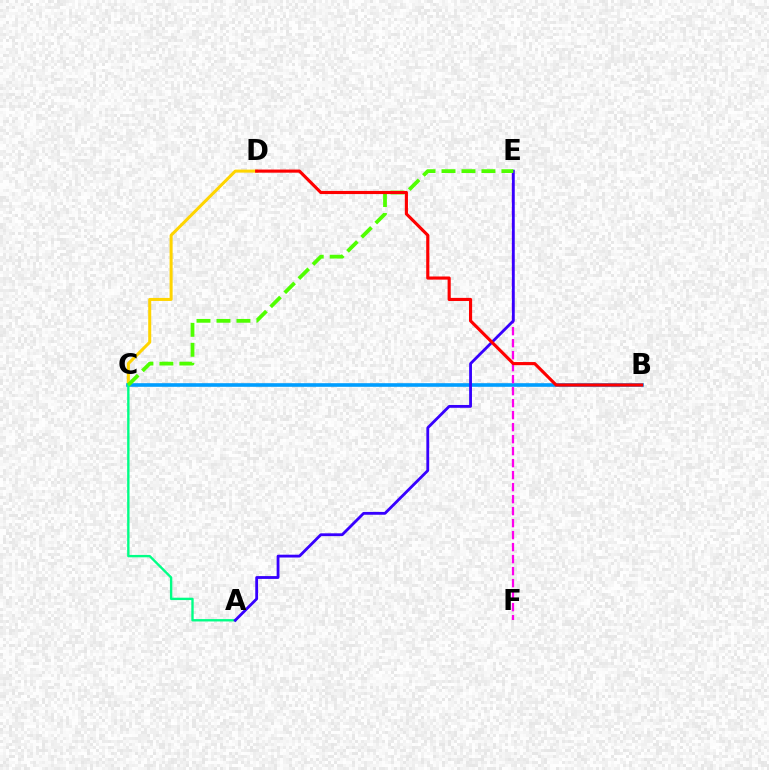{('C', 'D'): [{'color': '#ffd500', 'line_style': 'solid', 'thickness': 2.18}], ('B', 'C'): [{'color': '#009eff', 'line_style': 'solid', 'thickness': 2.6}], ('A', 'C'): [{'color': '#00ff86', 'line_style': 'solid', 'thickness': 1.7}], ('E', 'F'): [{'color': '#ff00ed', 'line_style': 'dashed', 'thickness': 1.63}], ('A', 'E'): [{'color': '#3700ff', 'line_style': 'solid', 'thickness': 2.03}], ('C', 'E'): [{'color': '#4fff00', 'line_style': 'dashed', 'thickness': 2.71}], ('B', 'D'): [{'color': '#ff0000', 'line_style': 'solid', 'thickness': 2.26}]}